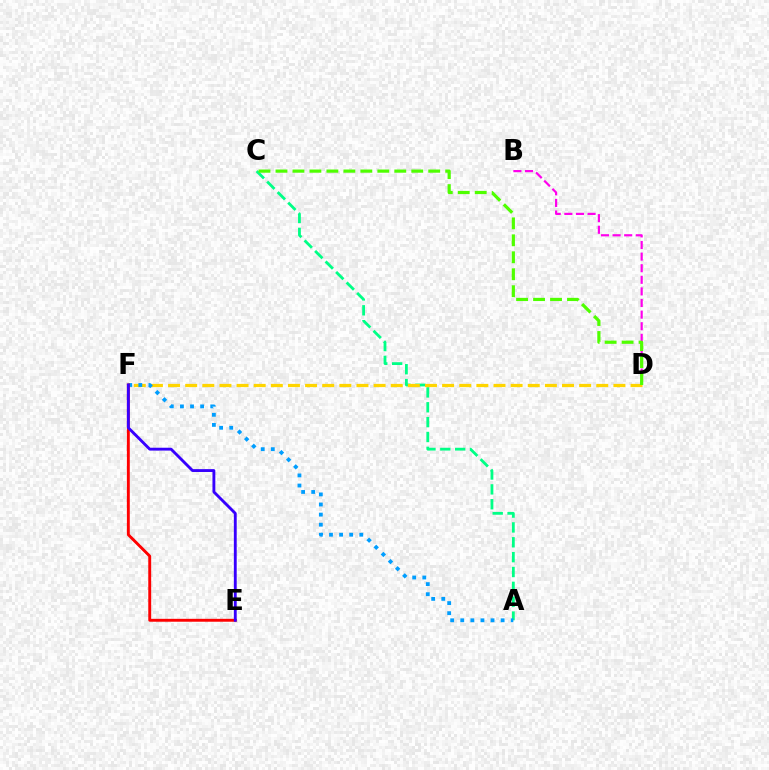{('A', 'C'): [{'color': '#00ff86', 'line_style': 'dashed', 'thickness': 2.02}], ('D', 'F'): [{'color': '#ffd500', 'line_style': 'dashed', 'thickness': 2.33}], ('A', 'F'): [{'color': '#009eff', 'line_style': 'dotted', 'thickness': 2.74}], ('E', 'F'): [{'color': '#ff0000', 'line_style': 'solid', 'thickness': 2.09}, {'color': '#3700ff', 'line_style': 'solid', 'thickness': 2.06}], ('B', 'D'): [{'color': '#ff00ed', 'line_style': 'dashed', 'thickness': 1.58}], ('C', 'D'): [{'color': '#4fff00', 'line_style': 'dashed', 'thickness': 2.31}]}